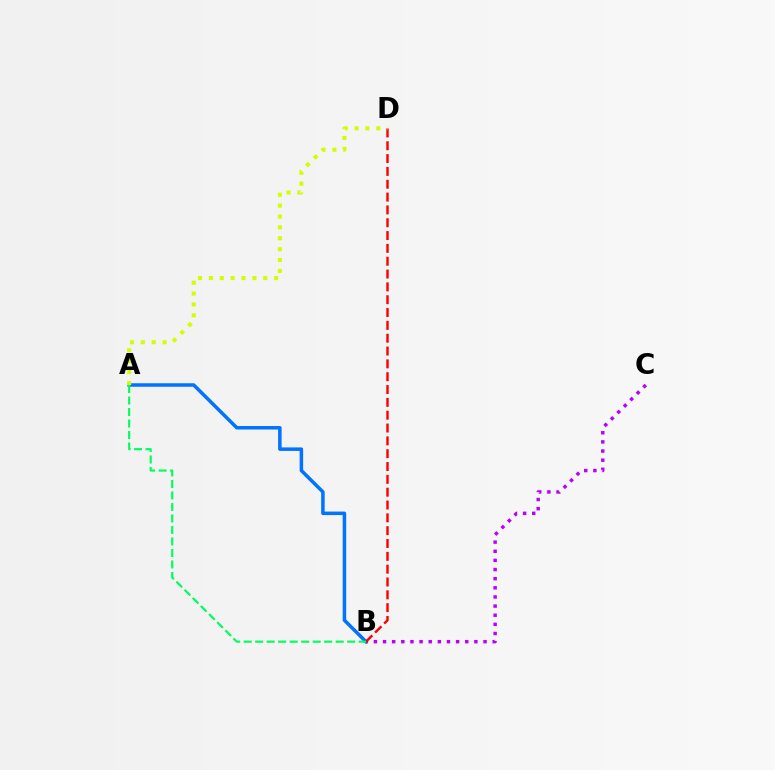{('B', 'C'): [{'color': '#b900ff', 'line_style': 'dotted', 'thickness': 2.48}], ('A', 'B'): [{'color': '#0074ff', 'line_style': 'solid', 'thickness': 2.52}, {'color': '#00ff5c', 'line_style': 'dashed', 'thickness': 1.56}], ('B', 'D'): [{'color': '#ff0000', 'line_style': 'dashed', 'thickness': 1.74}], ('A', 'D'): [{'color': '#d1ff00', 'line_style': 'dotted', 'thickness': 2.96}]}